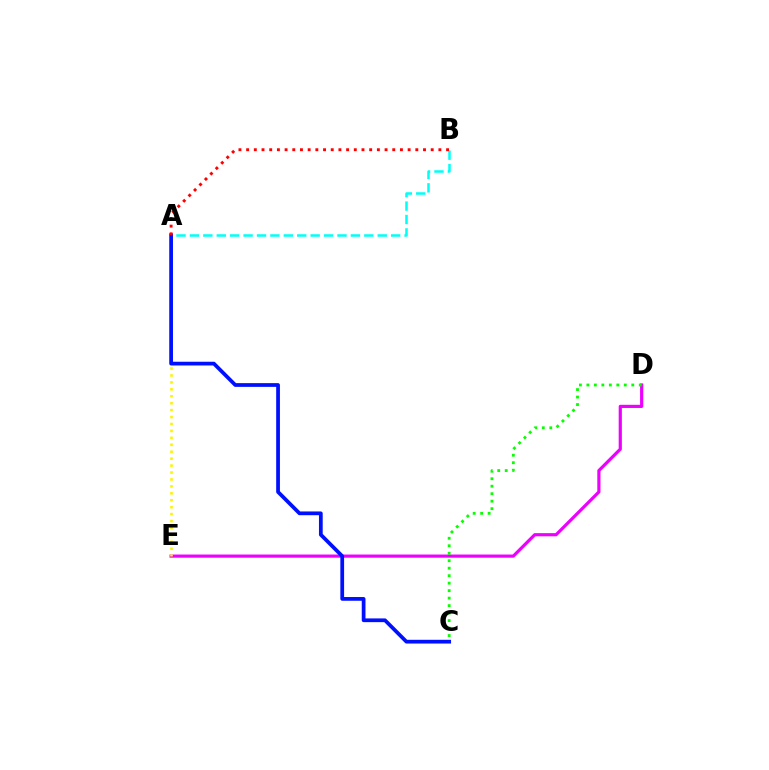{('A', 'B'): [{'color': '#00fff6', 'line_style': 'dashed', 'thickness': 1.82}, {'color': '#ff0000', 'line_style': 'dotted', 'thickness': 2.09}], ('D', 'E'): [{'color': '#ee00ff', 'line_style': 'solid', 'thickness': 2.28}], ('A', 'E'): [{'color': '#fcf500', 'line_style': 'dotted', 'thickness': 1.88}], ('A', 'C'): [{'color': '#0010ff', 'line_style': 'solid', 'thickness': 2.69}], ('C', 'D'): [{'color': '#08ff00', 'line_style': 'dotted', 'thickness': 2.03}]}